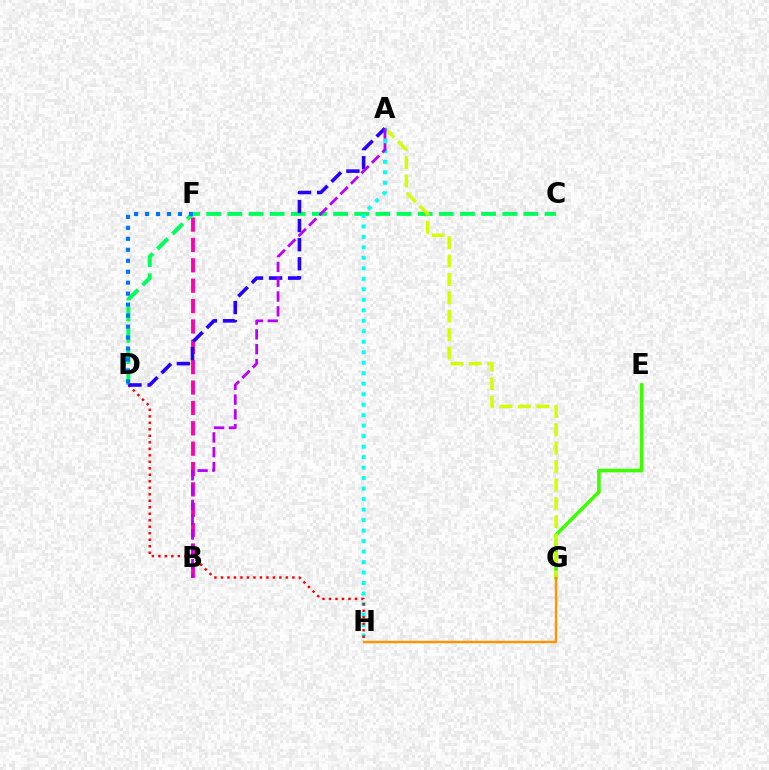{('B', 'F'): [{'color': '#ff00ac', 'line_style': 'dashed', 'thickness': 2.77}], ('E', 'G'): [{'color': '#3dff00', 'line_style': 'solid', 'thickness': 2.57}], ('C', 'D'): [{'color': '#00ff5c', 'line_style': 'dashed', 'thickness': 2.87}], ('A', 'G'): [{'color': '#d1ff00', 'line_style': 'dashed', 'thickness': 2.5}], ('G', 'H'): [{'color': '#ff9400', 'line_style': 'solid', 'thickness': 1.74}], ('A', 'H'): [{'color': '#00fff6', 'line_style': 'dotted', 'thickness': 2.85}], ('D', 'H'): [{'color': '#ff0000', 'line_style': 'dotted', 'thickness': 1.76}], ('A', 'D'): [{'color': '#2500ff', 'line_style': 'dashed', 'thickness': 2.59}], ('A', 'B'): [{'color': '#b900ff', 'line_style': 'dashed', 'thickness': 2.01}], ('D', 'F'): [{'color': '#0074ff', 'line_style': 'dotted', 'thickness': 2.98}]}